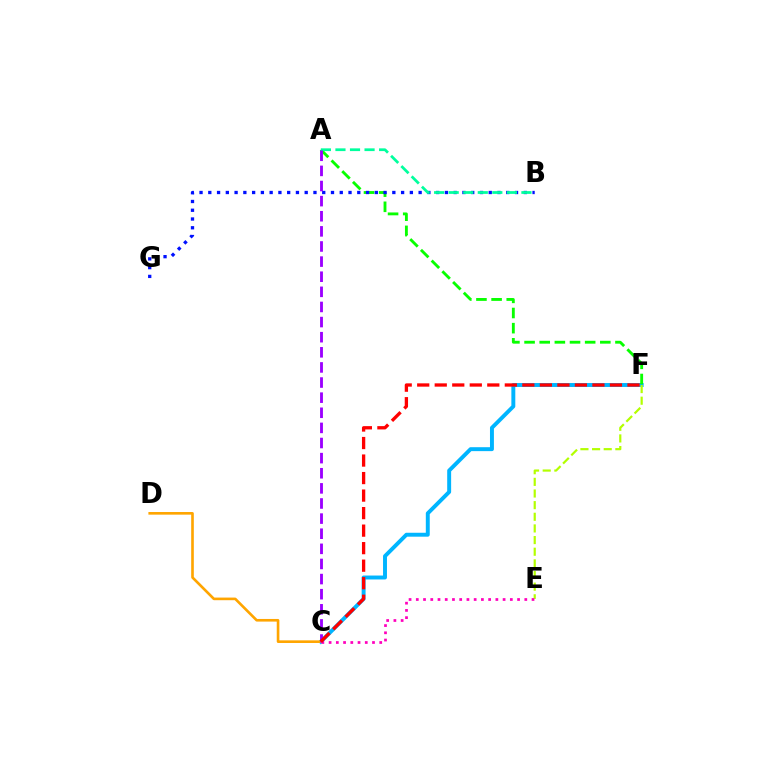{('C', 'F'): [{'color': '#00b5ff', 'line_style': 'solid', 'thickness': 2.83}, {'color': '#ff0000', 'line_style': 'dashed', 'thickness': 2.38}], ('E', 'F'): [{'color': '#b3ff00', 'line_style': 'dashed', 'thickness': 1.58}], ('A', 'F'): [{'color': '#08ff00', 'line_style': 'dashed', 'thickness': 2.06}], ('B', 'G'): [{'color': '#0010ff', 'line_style': 'dotted', 'thickness': 2.38}], ('C', 'D'): [{'color': '#ffa500', 'line_style': 'solid', 'thickness': 1.89}], ('C', 'E'): [{'color': '#ff00bd', 'line_style': 'dotted', 'thickness': 1.97}], ('A', 'B'): [{'color': '#00ff9d', 'line_style': 'dashed', 'thickness': 1.98}], ('A', 'C'): [{'color': '#9b00ff', 'line_style': 'dashed', 'thickness': 2.05}]}